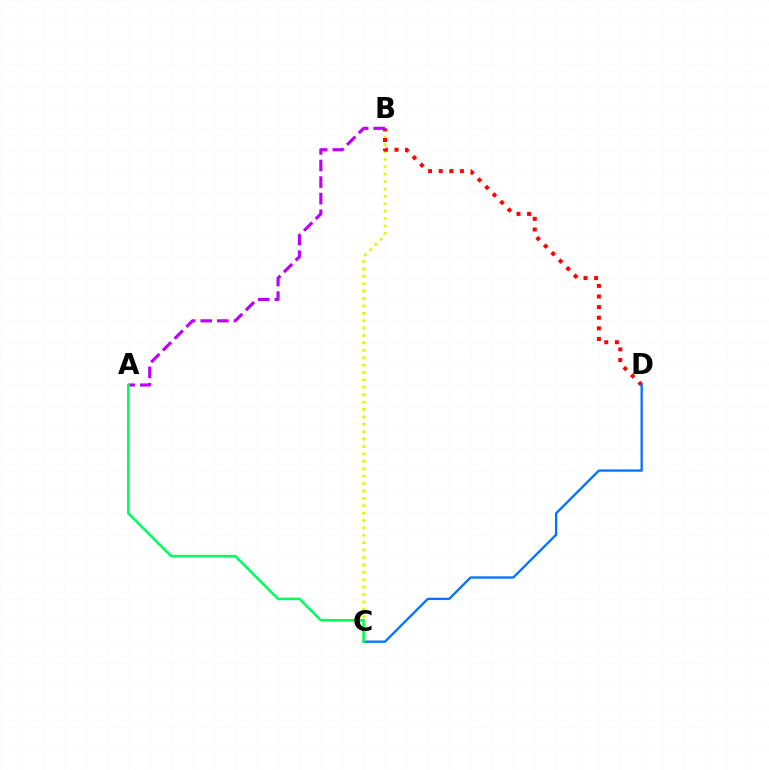{('B', 'C'): [{'color': '#d1ff00', 'line_style': 'dotted', 'thickness': 2.01}], ('B', 'D'): [{'color': '#ff0000', 'line_style': 'dotted', 'thickness': 2.88}], ('A', 'B'): [{'color': '#b900ff', 'line_style': 'dashed', 'thickness': 2.25}], ('C', 'D'): [{'color': '#0074ff', 'line_style': 'solid', 'thickness': 1.67}], ('A', 'C'): [{'color': '#00ff5c', 'line_style': 'solid', 'thickness': 1.85}]}